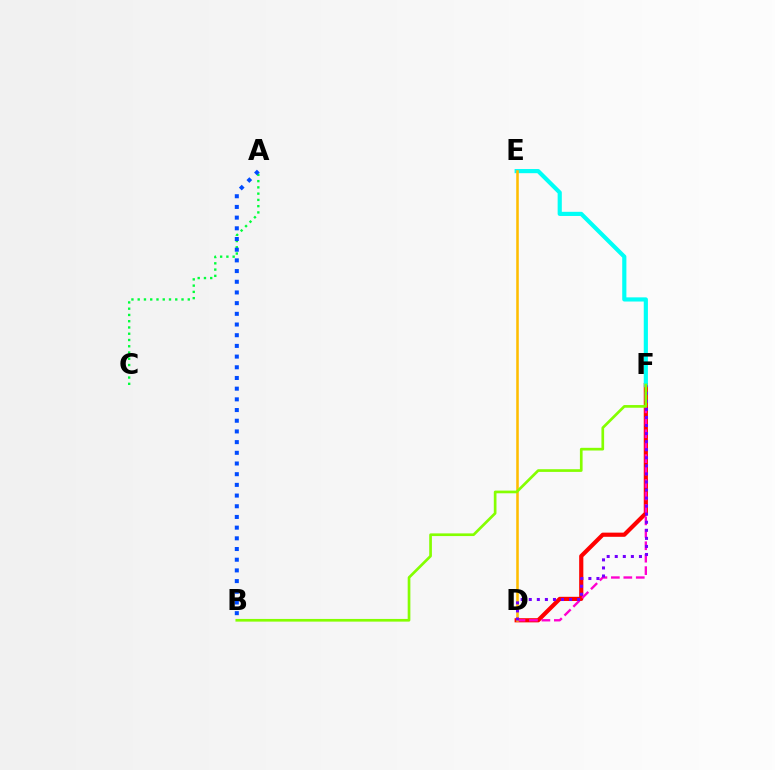{('D', 'F'): [{'color': '#ff0000', 'line_style': 'solid', 'thickness': 3.0}, {'color': '#ff00cf', 'line_style': 'dashed', 'thickness': 1.69}, {'color': '#7200ff', 'line_style': 'dotted', 'thickness': 2.19}], ('A', 'C'): [{'color': '#00ff39', 'line_style': 'dotted', 'thickness': 1.7}], ('E', 'F'): [{'color': '#00fff6', 'line_style': 'solid', 'thickness': 3.0}], ('D', 'E'): [{'color': '#ffbd00', 'line_style': 'solid', 'thickness': 1.84}], ('A', 'B'): [{'color': '#004bff', 'line_style': 'dotted', 'thickness': 2.9}], ('B', 'F'): [{'color': '#84ff00', 'line_style': 'solid', 'thickness': 1.93}]}